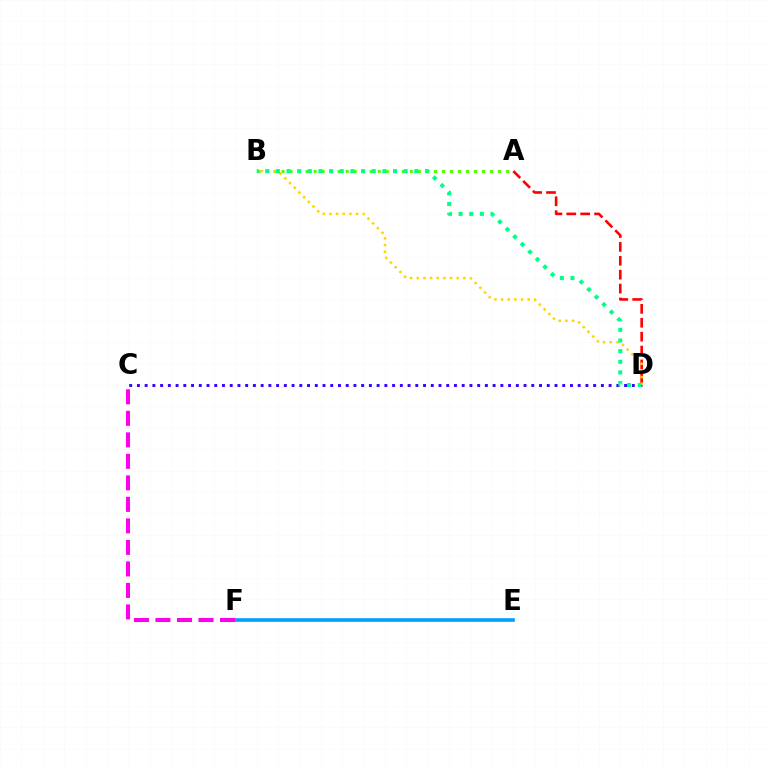{('E', 'F'): [{'color': '#009eff', 'line_style': 'solid', 'thickness': 2.58}], ('C', 'D'): [{'color': '#3700ff', 'line_style': 'dotted', 'thickness': 2.1}], ('A', 'D'): [{'color': '#ff0000', 'line_style': 'dashed', 'thickness': 1.89}], ('A', 'B'): [{'color': '#4fff00', 'line_style': 'dotted', 'thickness': 2.18}], ('C', 'F'): [{'color': '#ff00ed', 'line_style': 'dashed', 'thickness': 2.92}], ('B', 'D'): [{'color': '#ffd500', 'line_style': 'dotted', 'thickness': 1.81}, {'color': '#00ff86', 'line_style': 'dotted', 'thickness': 2.89}]}